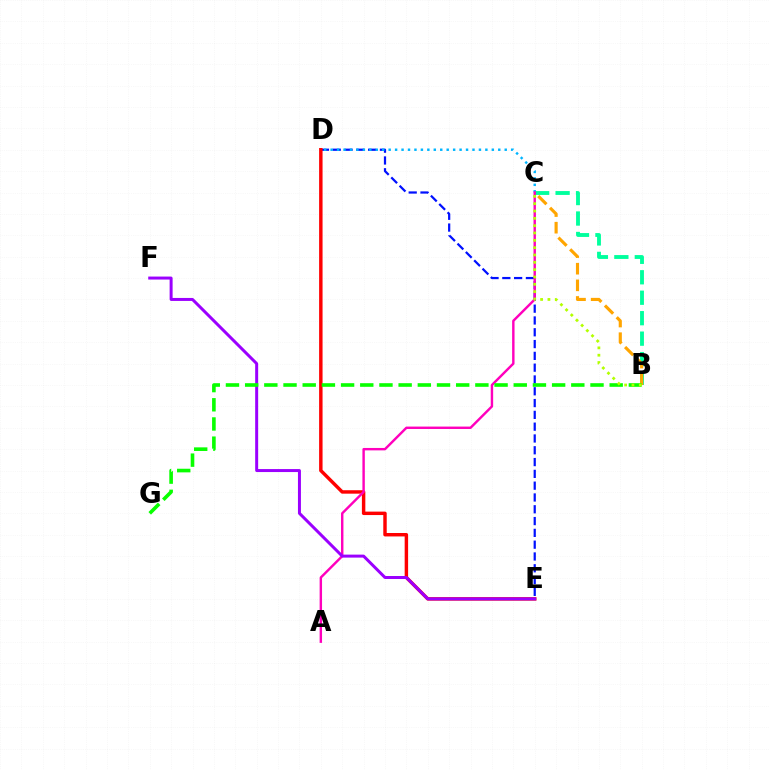{('D', 'E'): [{'color': '#0010ff', 'line_style': 'dashed', 'thickness': 1.6}, {'color': '#ff0000', 'line_style': 'solid', 'thickness': 2.48}], ('C', 'D'): [{'color': '#00b5ff', 'line_style': 'dotted', 'thickness': 1.75}], ('B', 'C'): [{'color': '#00ff9d', 'line_style': 'dashed', 'thickness': 2.78}, {'color': '#ffa500', 'line_style': 'dashed', 'thickness': 2.26}, {'color': '#b3ff00', 'line_style': 'dotted', 'thickness': 1.99}], ('A', 'C'): [{'color': '#ff00bd', 'line_style': 'solid', 'thickness': 1.74}], ('E', 'F'): [{'color': '#9b00ff', 'line_style': 'solid', 'thickness': 2.15}], ('B', 'G'): [{'color': '#08ff00', 'line_style': 'dashed', 'thickness': 2.61}]}